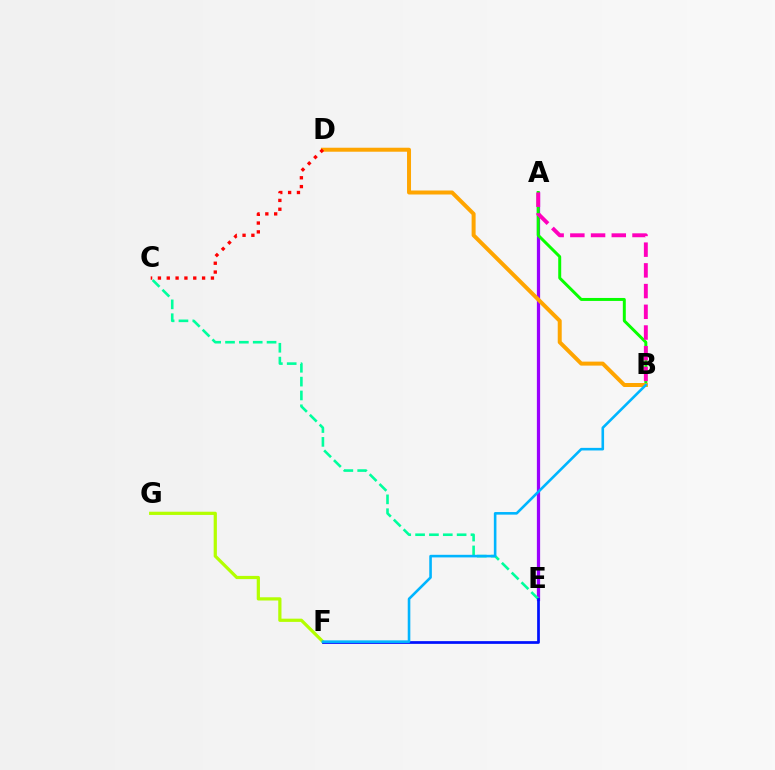{('A', 'E'): [{'color': '#9b00ff', 'line_style': 'solid', 'thickness': 2.33}], ('A', 'B'): [{'color': '#08ff00', 'line_style': 'solid', 'thickness': 2.14}, {'color': '#ff00bd', 'line_style': 'dashed', 'thickness': 2.81}], ('F', 'G'): [{'color': '#b3ff00', 'line_style': 'solid', 'thickness': 2.32}], ('C', 'E'): [{'color': '#00ff9d', 'line_style': 'dashed', 'thickness': 1.88}], ('E', 'F'): [{'color': '#0010ff', 'line_style': 'solid', 'thickness': 1.97}], ('B', 'D'): [{'color': '#ffa500', 'line_style': 'solid', 'thickness': 2.87}], ('C', 'D'): [{'color': '#ff0000', 'line_style': 'dotted', 'thickness': 2.4}], ('B', 'F'): [{'color': '#00b5ff', 'line_style': 'solid', 'thickness': 1.87}]}